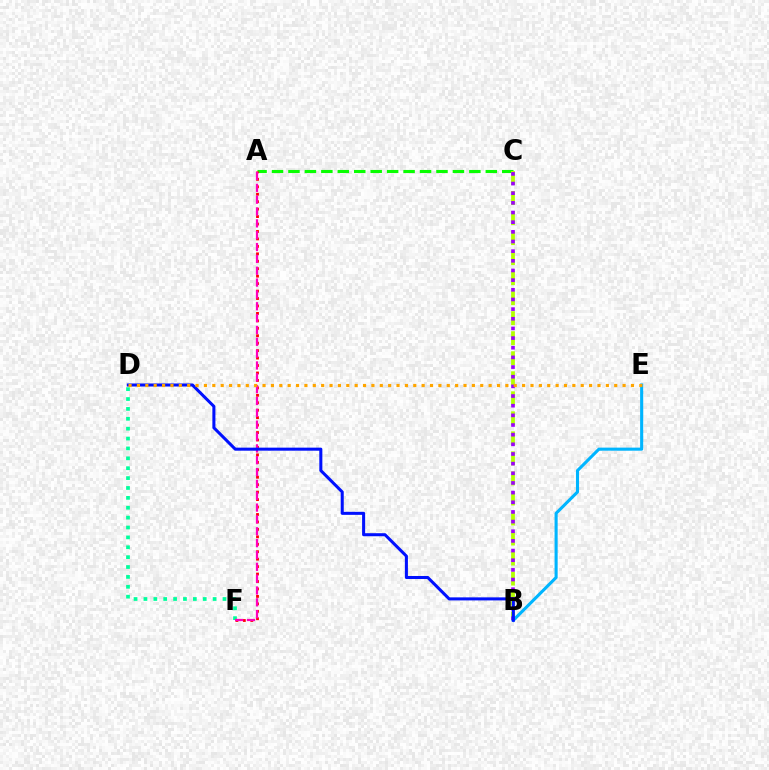{('A', 'C'): [{'color': '#08ff00', 'line_style': 'dashed', 'thickness': 2.23}], ('B', 'E'): [{'color': '#00b5ff', 'line_style': 'solid', 'thickness': 2.22}], ('A', 'F'): [{'color': '#ff0000', 'line_style': 'dotted', 'thickness': 2.02}, {'color': '#ff00bd', 'line_style': 'dashed', 'thickness': 1.61}], ('B', 'C'): [{'color': '#b3ff00', 'line_style': 'dashed', 'thickness': 2.72}, {'color': '#9b00ff', 'line_style': 'dotted', 'thickness': 2.62}], ('D', 'F'): [{'color': '#00ff9d', 'line_style': 'dotted', 'thickness': 2.68}], ('B', 'D'): [{'color': '#0010ff', 'line_style': 'solid', 'thickness': 2.19}], ('D', 'E'): [{'color': '#ffa500', 'line_style': 'dotted', 'thickness': 2.27}]}